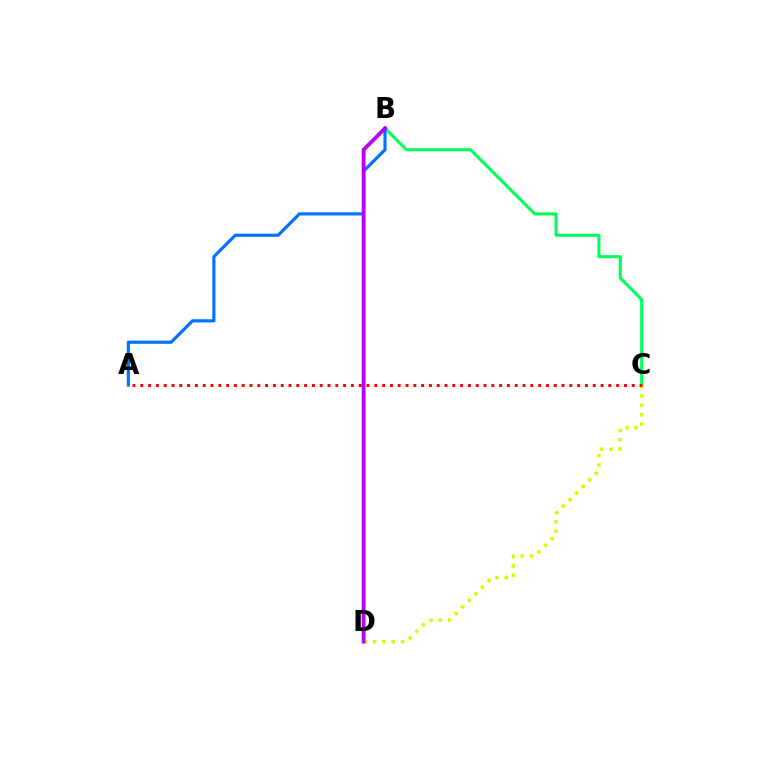{('B', 'C'): [{'color': '#00ff5c', 'line_style': 'solid', 'thickness': 2.2}], ('A', 'B'): [{'color': '#0074ff', 'line_style': 'solid', 'thickness': 2.29}], ('C', 'D'): [{'color': '#d1ff00', 'line_style': 'dotted', 'thickness': 2.53}], ('B', 'D'): [{'color': '#b900ff', 'line_style': 'solid', 'thickness': 2.76}], ('A', 'C'): [{'color': '#ff0000', 'line_style': 'dotted', 'thickness': 2.12}]}